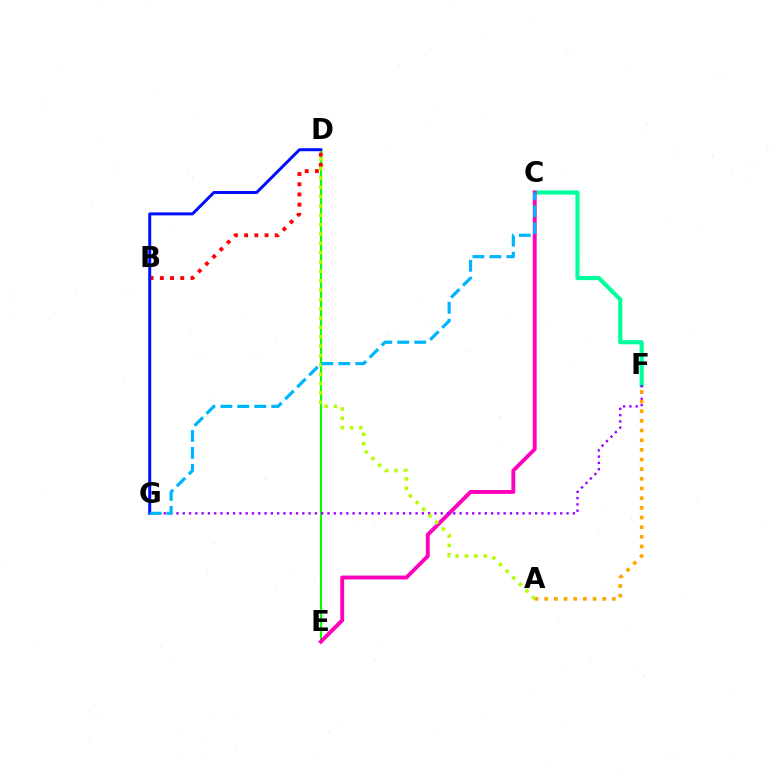{('C', 'F'): [{'color': '#00ff9d', 'line_style': 'solid', 'thickness': 2.98}], ('D', 'E'): [{'color': '#08ff00', 'line_style': 'solid', 'thickness': 1.5}], ('C', 'E'): [{'color': '#ff00bd', 'line_style': 'solid', 'thickness': 2.79}], ('F', 'G'): [{'color': '#9b00ff', 'line_style': 'dotted', 'thickness': 1.71}], ('B', 'D'): [{'color': '#ff0000', 'line_style': 'dotted', 'thickness': 2.77}], ('A', 'F'): [{'color': '#ffa500', 'line_style': 'dotted', 'thickness': 2.63}], ('A', 'D'): [{'color': '#b3ff00', 'line_style': 'dotted', 'thickness': 2.54}], ('D', 'G'): [{'color': '#0010ff', 'line_style': 'solid', 'thickness': 2.15}], ('C', 'G'): [{'color': '#00b5ff', 'line_style': 'dashed', 'thickness': 2.3}]}